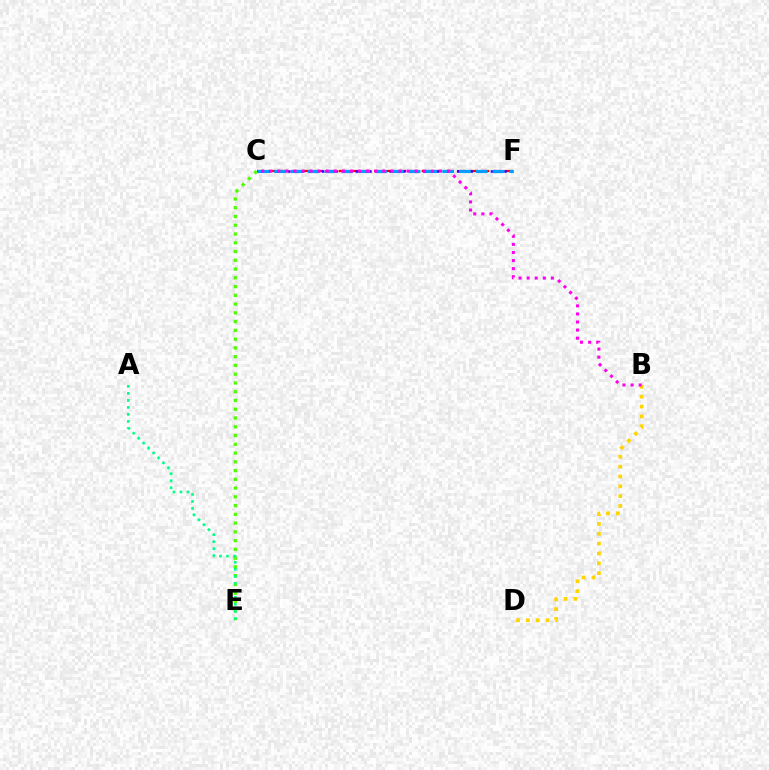{('C', 'E'): [{'color': '#4fff00', 'line_style': 'dotted', 'thickness': 2.38}], ('B', 'D'): [{'color': '#ffd500', 'line_style': 'dotted', 'thickness': 2.67}], ('A', 'E'): [{'color': '#00ff86', 'line_style': 'dotted', 'thickness': 1.9}], ('C', 'F'): [{'color': '#ff0000', 'line_style': 'dashed', 'thickness': 1.61}, {'color': '#3700ff', 'line_style': 'dotted', 'thickness': 1.83}, {'color': '#009eff', 'line_style': 'dashed', 'thickness': 2.28}], ('B', 'C'): [{'color': '#ff00ed', 'line_style': 'dotted', 'thickness': 2.19}]}